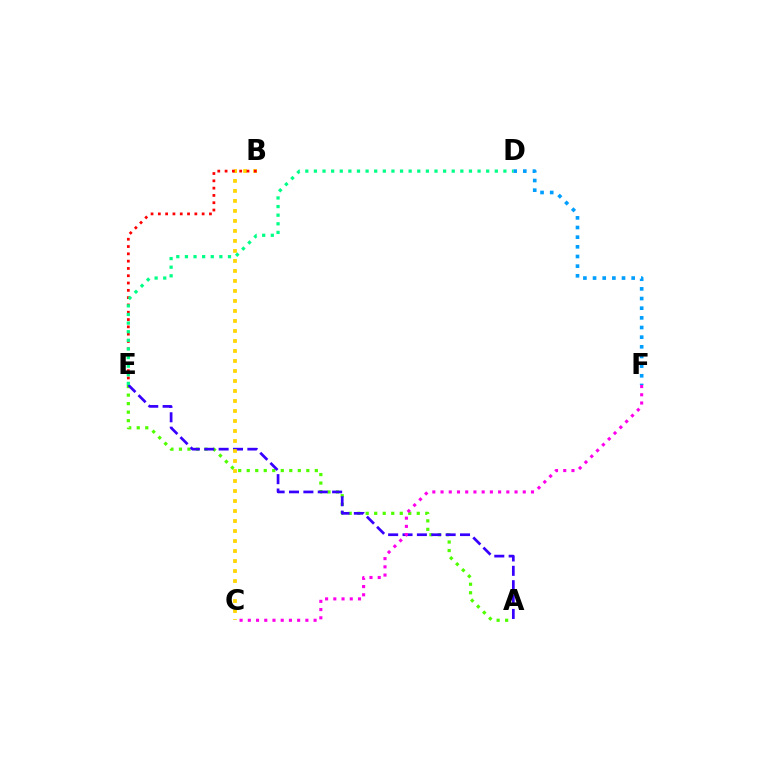{('A', 'E'): [{'color': '#4fff00', 'line_style': 'dotted', 'thickness': 2.31}, {'color': '#3700ff', 'line_style': 'dashed', 'thickness': 1.95}], ('D', 'F'): [{'color': '#009eff', 'line_style': 'dotted', 'thickness': 2.62}], ('B', 'C'): [{'color': '#ffd500', 'line_style': 'dotted', 'thickness': 2.72}], ('B', 'E'): [{'color': '#ff0000', 'line_style': 'dotted', 'thickness': 1.98}], ('C', 'F'): [{'color': '#ff00ed', 'line_style': 'dotted', 'thickness': 2.23}], ('D', 'E'): [{'color': '#00ff86', 'line_style': 'dotted', 'thickness': 2.34}]}